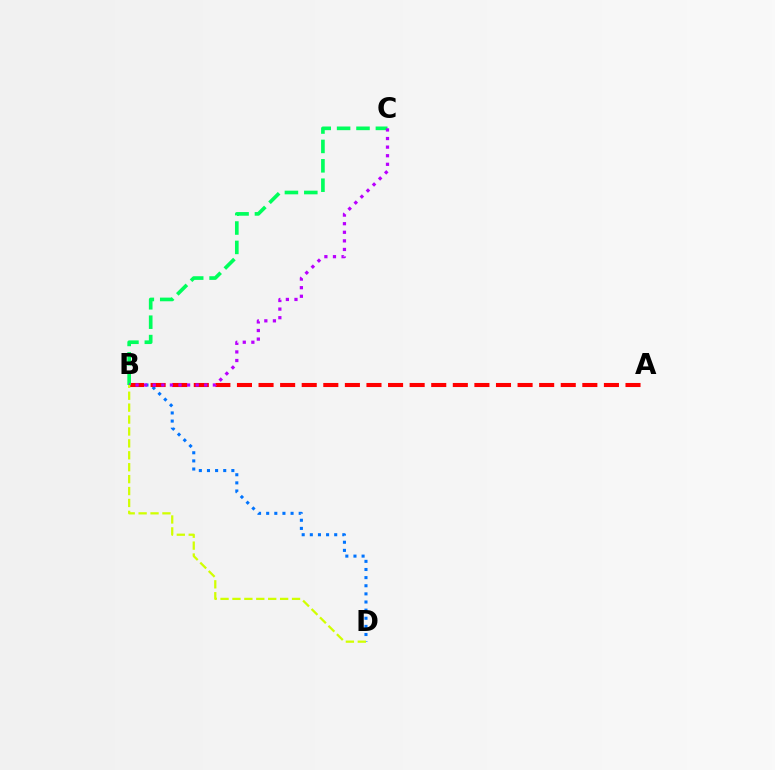{('B', 'D'): [{'color': '#0074ff', 'line_style': 'dotted', 'thickness': 2.21}, {'color': '#d1ff00', 'line_style': 'dashed', 'thickness': 1.62}], ('A', 'B'): [{'color': '#ff0000', 'line_style': 'dashed', 'thickness': 2.93}], ('B', 'C'): [{'color': '#00ff5c', 'line_style': 'dashed', 'thickness': 2.63}, {'color': '#b900ff', 'line_style': 'dotted', 'thickness': 2.33}]}